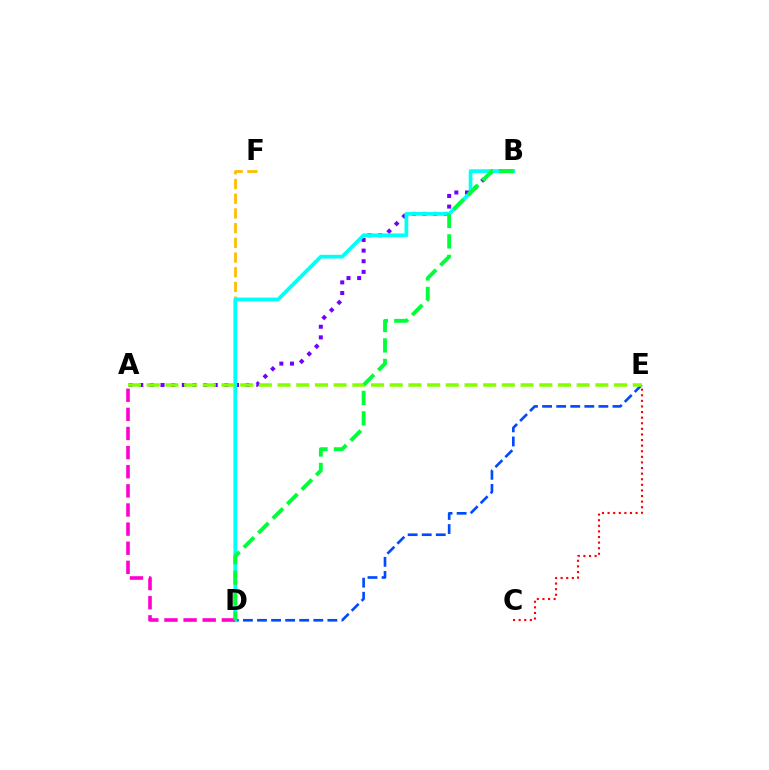{('A', 'B'): [{'color': '#7200ff', 'line_style': 'dotted', 'thickness': 2.89}], ('D', 'E'): [{'color': '#004bff', 'line_style': 'dashed', 'thickness': 1.91}], ('D', 'F'): [{'color': '#ffbd00', 'line_style': 'dashed', 'thickness': 2.0}], ('B', 'D'): [{'color': '#00fff6', 'line_style': 'solid', 'thickness': 2.69}, {'color': '#00ff39', 'line_style': 'dashed', 'thickness': 2.78}], ('A', 'D'): [{'color': '#ff00cf', 'line_style': 'dashed', 'thickness': 2.6}], ('A', 'E'): [{'color': '#84ff00', 'line_style': 'dashed', 'thickness': 2.54}], ('C', 'E'): [{'color': '#ff0000', 'line_style': 'dotted', 'thickness': 1.52}]}